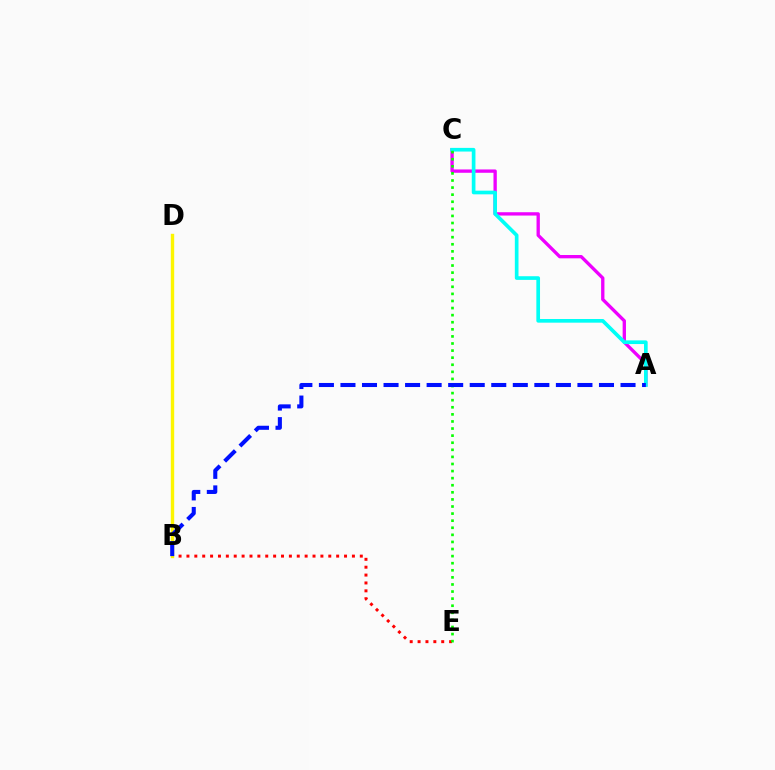{('B', 'E'): [{'color': '#ff0000', 'line_style': 'dotted', 'thickness': 2.14}], ('A', 'C'): [{'color': '#ee00ff', 'line_style': 'solid', 'thickness': 2.39}, {'color': '#00fff6', 'line_style': 'solid', 'thickness': 2.64}], ('B', 'D'): [{'color': '#fcf500', 'line_style': 'solid', 'thickness': 2.44}], ('C', 'E'): [{'color': '#08ff00', 'line_style': 'dotted', 'thickness': 1.93}], ('A', 'B'): [{'color': '#0010ff', 'line_style': 'dashed', 'thickness': 2.93}]}